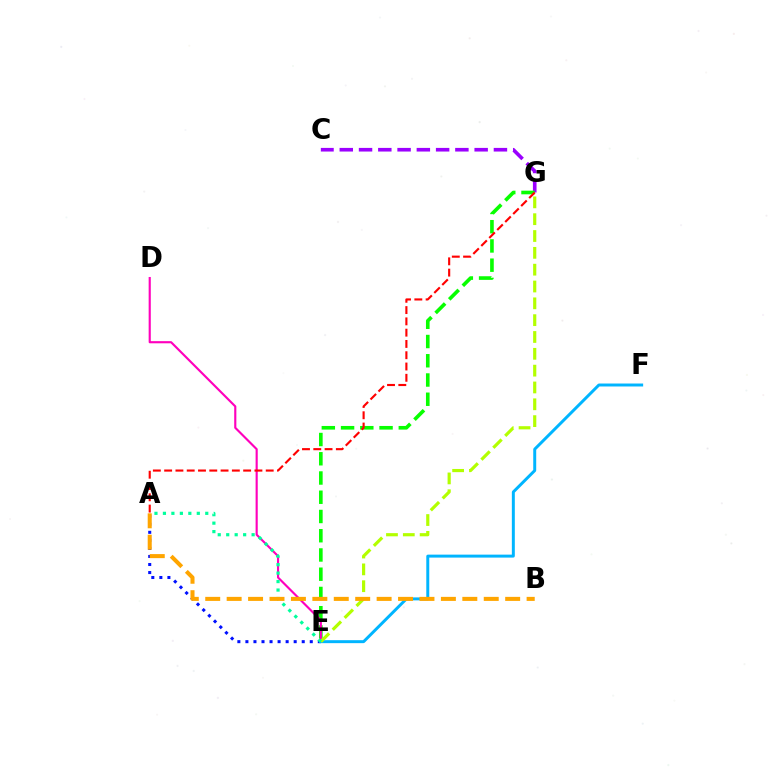{('C', 'G'): [{'color': '#9b00ff', 'line_style': 'dashed', 'thickness': 2.62}], ('E', 'G'): [{'color': '#08ff00', 'line_style': 'dashed', 'thickness': 2.61}, {'color': '#b3ff00', 'line_style': 'dashed', 'thickness': 2.29}], ('A', 'E'): [{'color': '#0010ff', 'line_style': 'dotted', 'thickness': 2.19}, {'color': '#00ff9d', 'line_style': 'dotted', 'thickness': 2.3}], ('D', 'E'): [{'color': '#ff00bd', 'line_style': 'solid', 'thickness': 1.54}], ('E', 'F'): [{'color': '#00b5ff', 'line_style': 'solid', 'thickness': 2.13}], ('A', 'G'): [{'color': '#ff0000', 'line_style': 'dashed', 'thickness': 1.53}], ('A', 'B'): [{'color': '#ffa500', 'line_style': 'dashed', 'thickness': 2.91}]}